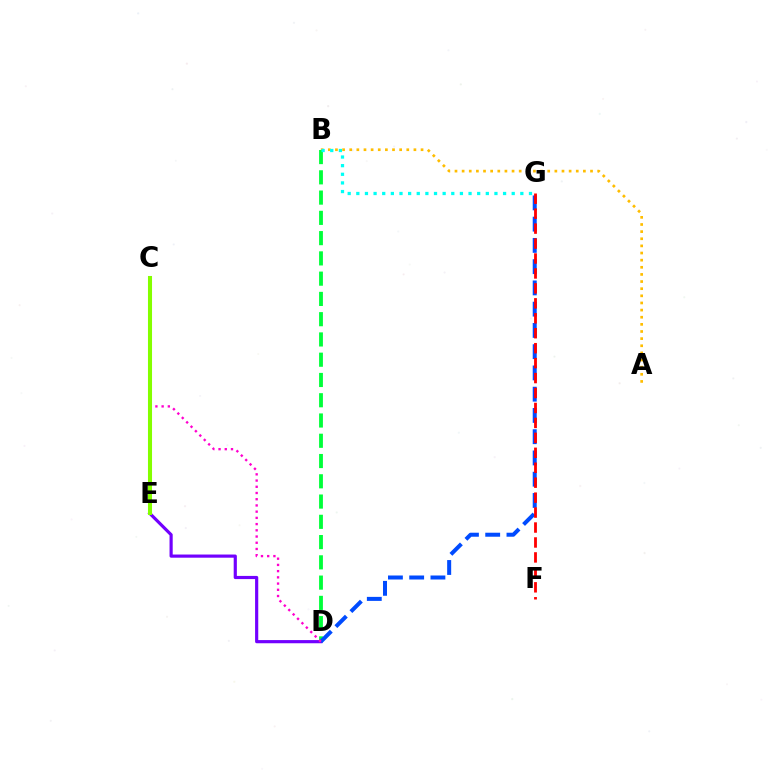{('A', 'B'): [{'color': '#ffbd00', 'line_style': 'dotted', 'thickness': 1.94}], ('D', 'E'): [{'color': '#7200ff', 'line_style': 'solid', 'thickness': 2.28}], ('B', 'D'): [{'color': '#00ff39', 'line_style': 'dashed', 'thickness': 2.75}], ('B', 'G'): [{'color': '#00fff6', 'line_style': 'dotted', 'thickness': 2.35}], ('D', 'G'): [{'color': '#004bff', 'line_style': 'dashed', 'thickness': 2.89}], ('C', 'D'): [{'color': '#ff00cf', 'line_style': 'dotted', 'thickness': 1.69}], ('F', 'G'): [{'color': '#ff0000', 'line_style': 'dashed', 'thickness': 2.03}], ('C', 'E'): [{'color': '#84ff00', 'line_style': 'solid', 'thickness': 2.93}]}